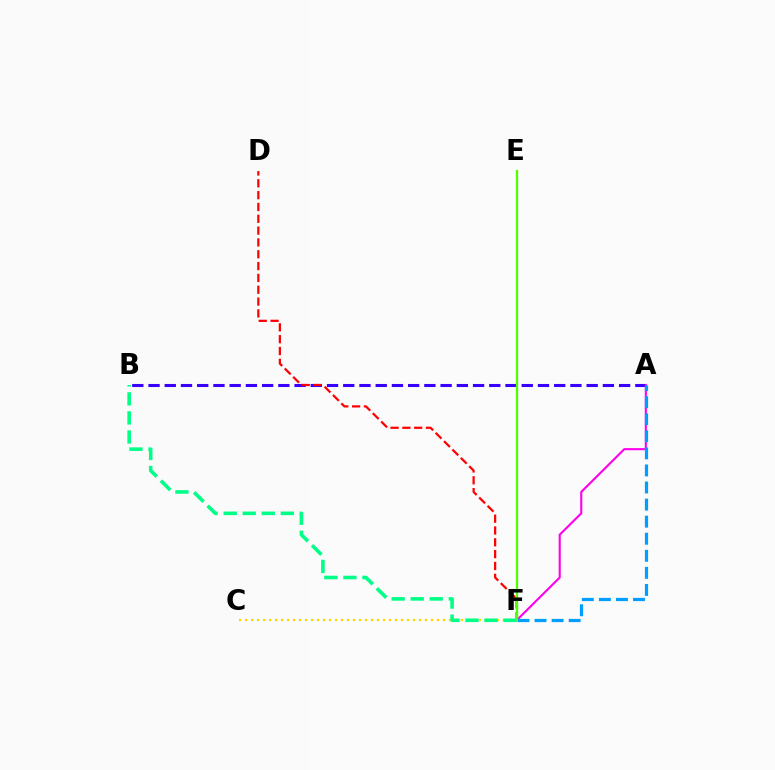{('A', 'B'): [{'color': '#3700ff', 'line_style': 'dashed', 'thickness': 2.2}], ('A', 'F'): [{'color': '#ff00ed', 'line_style': 'solid', 'thickness': 1.52}, {'color': '#009eff', 'line_style': 'dashed', 'thickness': 2.32}], ('D', 'F'): [{'color': '#ff0000', 'line_style': 'dashed', 'thickness': 1.61}], ('E', 'F'): [{'color': '#4fff00', 'line_style': 'solid', 'thickness': 1.64}], ('C', 'F'): [{'color': '#ffd500', 'line_style': 'dotted', 'thickness': 1.63}], ('B', 'F'): [{'color': '#00ff86', 'line_style': 'dashed', 'thickness': 2.59}]}